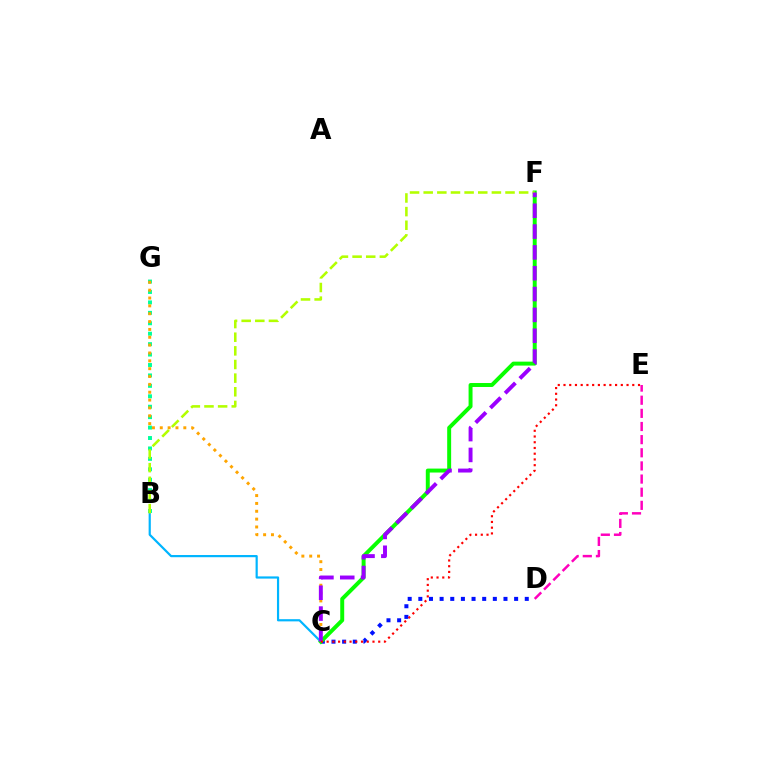{('B', 'G'): [{'color': '#00ff9d', 'line_style': 'dotted', 'thickness': 2.83}], ('C', 'D'): [{'color': '#0010ff', 'line_style': 'dotted', 'thickness': 2.89}], ('C', 'G'): [{'color': '#ffa500', 'line_style': 'dotted', 'thickness': 2.13}], ('B', 'C'): [{'color': '#00b5ff', 'line_style': 'solid', 'thickness': 1.58}], ('C', 'F'): [{'color': '#08ff00', 'line_style': 'solid', 'thickness': 2.84}, {'color': '#9b00ff', 'line_style': 'dashed', 'thickness': 2.83}], ('D', 'E'): [{'color': '#ff00bd', 'line_style': 'dashed', 'thickness': 1.79}], ('B', 'F'): [{'color': '#b3ff00', 'line_style': 'dashed', 'thickness': 1.85}], ('C', 'E'): [{'color': '#ff0000', 'line_style': 'dotted', 'thickness': 1.56}]}